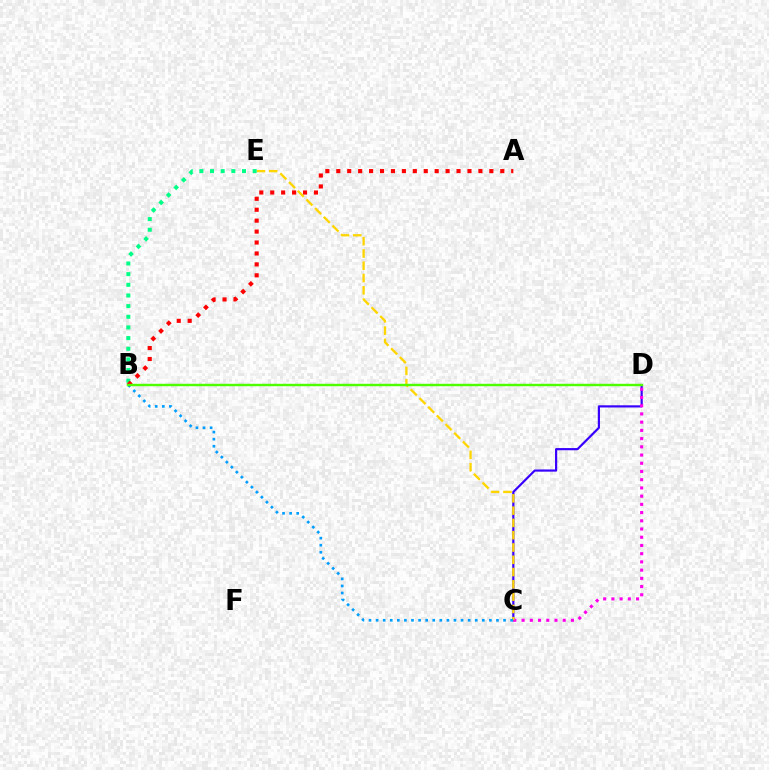{('C', 'D'): [{'color': '#3700ff', 'line_style': 'solid', 'thickness': 1.57}, {'color': '#ff00ed', 'line_style': 'dotted', 'thickness': 2.23}], ('C', 'E'): [{'color': '#ffd500', 'line_style': 'dashed', 'thickness': 1.67}], ('B', 'E'): [{'color': '#00ff86', 'line_style': 'dotted', 'thickness': 2.89}], ('B', 'C'): [{'color': '#009eff', 'line_style': 'dotted', 'thickness': 1.92}], ('A', 'B'): [{'color': '#ff0000', 'line_style': 'dotted', 'thickness': 2.97}], ('B', 'D'): [{'color': '#4fff00', 'line_style': 'solid', 'thickness': 1.75}]}